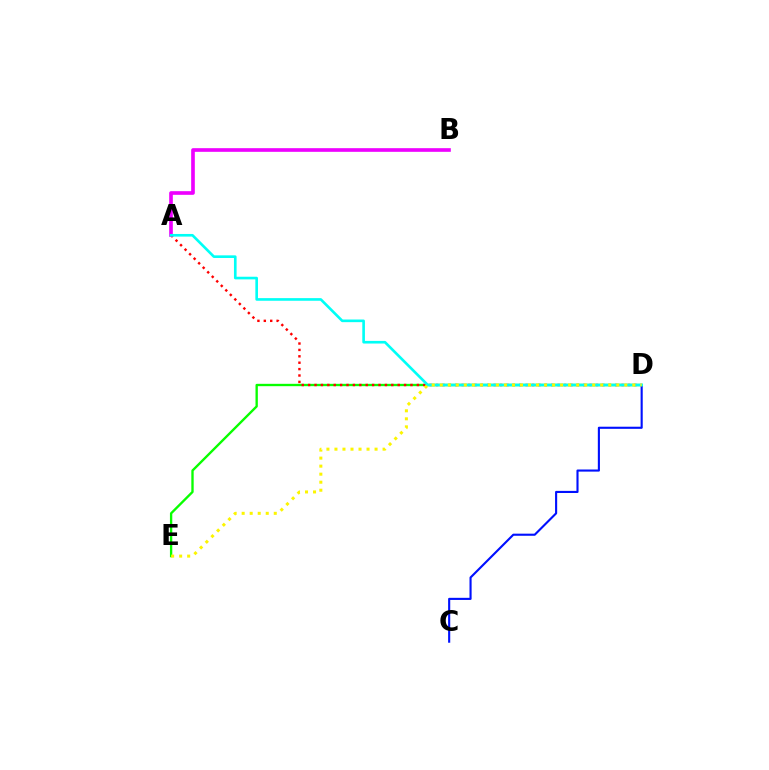{('D', 'E'): [{'color': '#08ff00', 'line_style': 'solid', 'thickness': 1.69}, {'color': '#fcf500', 'line_style': 'dotted', 'thickness': 2.18}], ('A', 'D'): [{'color': '#ff0000', 'line_style': 'dotted', 'thickness': 1.74}, {'color': '#00fff6', 'line_style': 'solid', 'thickness': 1.9}], ('C', 'D'): [{'color': '#0010ff', 'line_style': 'solid', 'thickness': 1.53}], ('A', 'B'): [{'color': '#ee00ff', 'line_style': 'solid', 'thickness': 2.63}]}